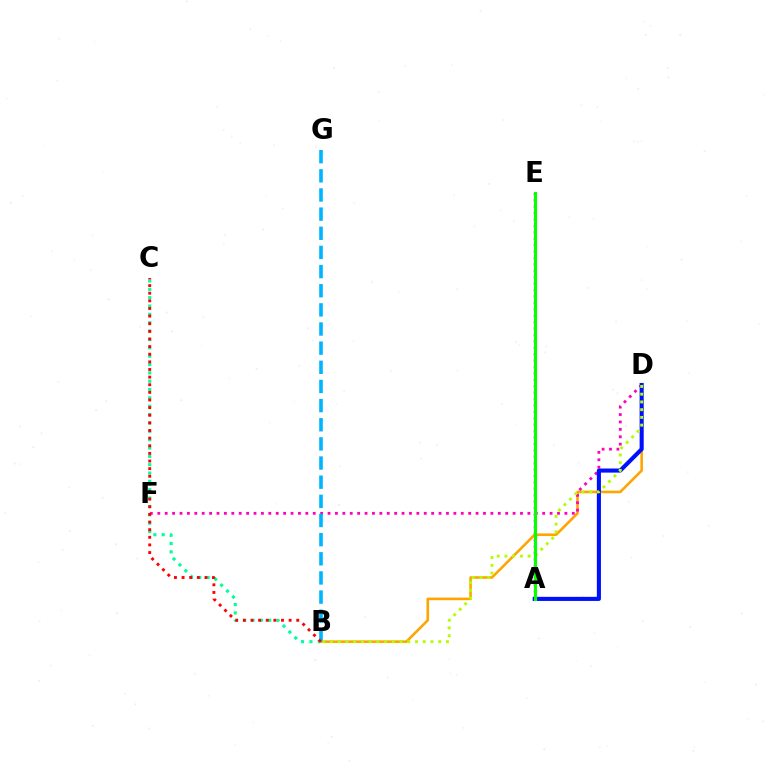{('B', 'C'): [{'color': '#00ff9d', 'line_style': 'dotted', 'thickness': 2.27}, {'color': '#ff0000', 'line_style': 'dotted', 'thickness': 2.07}], ('A', 'E'): [{'color': '#9b00ff', 'line_style': 'dotted', 'thickness': 1.74}, {'color': '#08ff00', 'line_style': 'solid', 'thickness': 2.24}], ('B', 'D'): [{'color': '#ffa500', 'line_style': 'solid', 'thickness': 1.87}, {'color': '#b3ff00', 'line_style': 'dotted', 'thickness': 2.1}], ('D', 'F'): [{'color': '#ff00bd', 'line_style': 'dotted', 'thickness': 2.01}], ('A', 'D'): [{'color': '#0010ff', 'line_style': 'solid', 'thickness': 2.95}], ('B', 'G'): [{'color': '#00b5ff', 'line_style': 'dashed', 'thickness': 2.6}]}